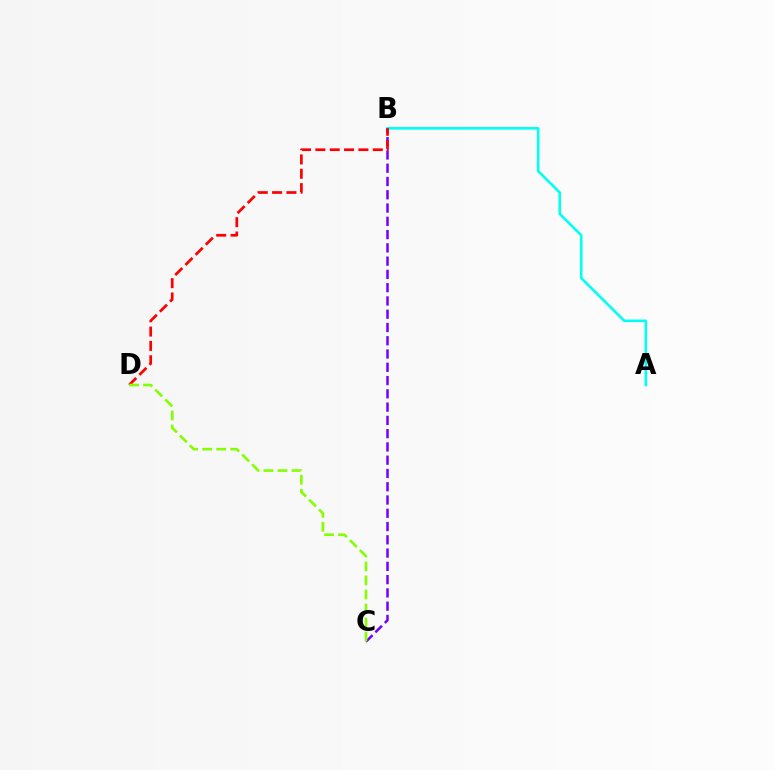{('A', 'B'): [{'color': '#00fff6', 'line_style': 'solid', 'thickness': 1.87}], ('B', 'C'): [{'color': '#7200ff', 'line_style': 'dashed', 'thickness': 1.8}], ('B', 'D'): [{'color': '#ff0000', 'line_style': 'dashed', 'thickness': 1.95}], ('C', 'D'): [{'color': '#84ff00', 'line_style': 'dashed', 'thickness': 1.9}]}